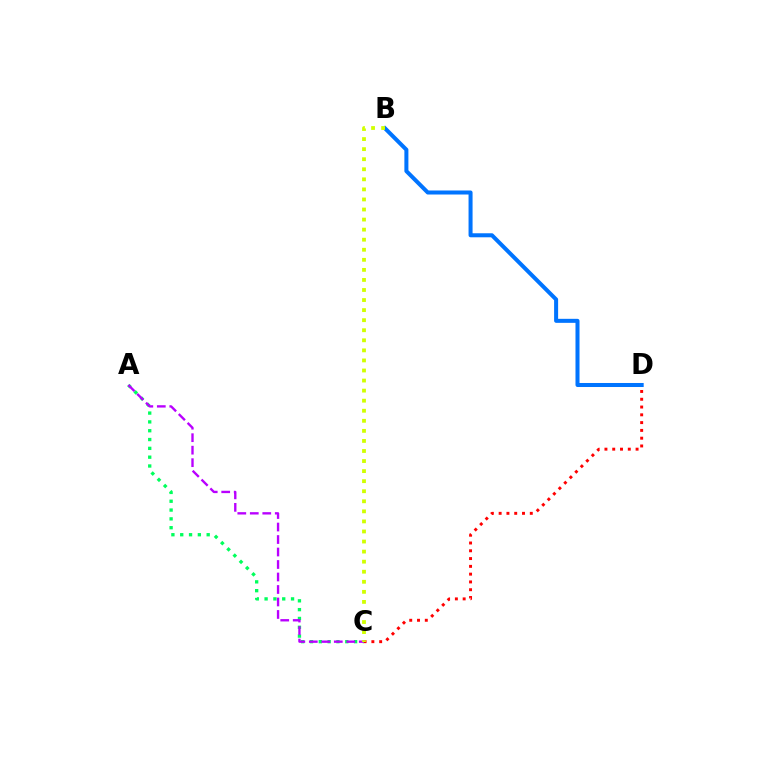{('A', 'C'): [{'color': '#00ff5c', 'line_style': 'dotted', 'thickness': 2.4}, {'color': '#b900ff', 'line_style': 'dashed', 'thickness': 1.7}], ('C', 'D'): [{'color': '#ff0000', 'line_style': 'dotted', 'thickness': 2.12}], ('B', 'D'): [{'color': '#0074ff', 'line_style': 'solid', 'thickness': 2.89}], ('B', 'C'): [{'color': '#d1ff00', 'line_style': 'dotted', 'thickness': 2.73}]}